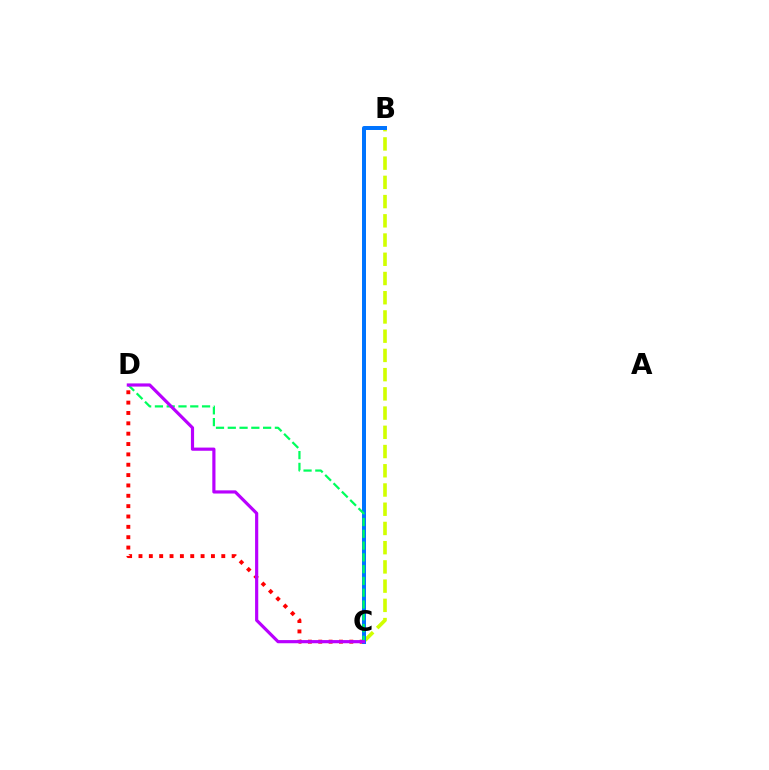{('C', 'D'): [{'color': '#ff0000', 'line_style': 'dotted', 'thickness': 2.81}, {'color': '#00ff5c', 'line_style': 'dashed', 'thickness': 1.6}, {'color': '#b900ff', 'line_style': 'solid', 'thickness': 2.28}], ('B', 'C'): [{'color': '#d1ff00', 'line_style': 'dashed', 'thickness': 2.61}, {'color': '#0074ff', 'line_style': 'solid', 'thickness': 2.87}]}